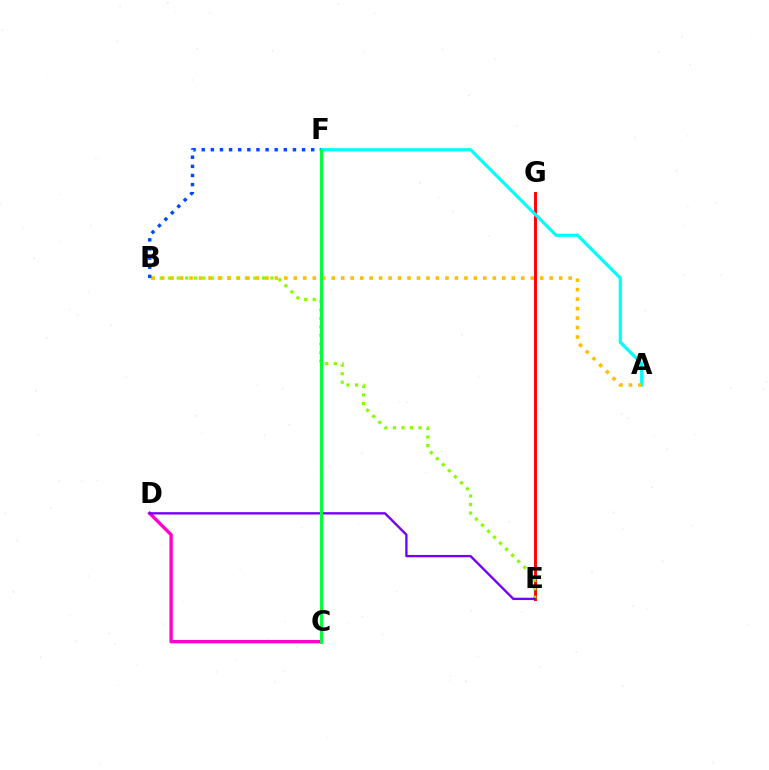{('E', 'G'): [{'color': '#ff0000', 'line_style': 'solid', 'thickness': 2.1}], ('C', 'D'): [{'color': '#ff00cf', 'line_style': 'solid', 'thickness': 2.44}], ('A', 'F'): [{'color': '#00fff6', 'line_style': 'solid', 'thickness': 2.28}], ('B', 'E'): [{'color': '#84ff00', 'line_style': 'dotted', 'thickness': 2.32}], ('A', 'B'): [{'color': '#ffbd00', 'line_style': 'dotted', 'thickness': 2.57}], ('D', 'E'): [{'color': '#7200ff', 'line_style': 'solid', 'thickness': 1.69}], ('B', 'F'): [{'color': '#004bff', 'line_style': 'dotted', 'thickness': 2.48}], ('C', 'F'): [{'color': '#00ff39', 'line_style': 'solid', 'thickness': 2.13}]}